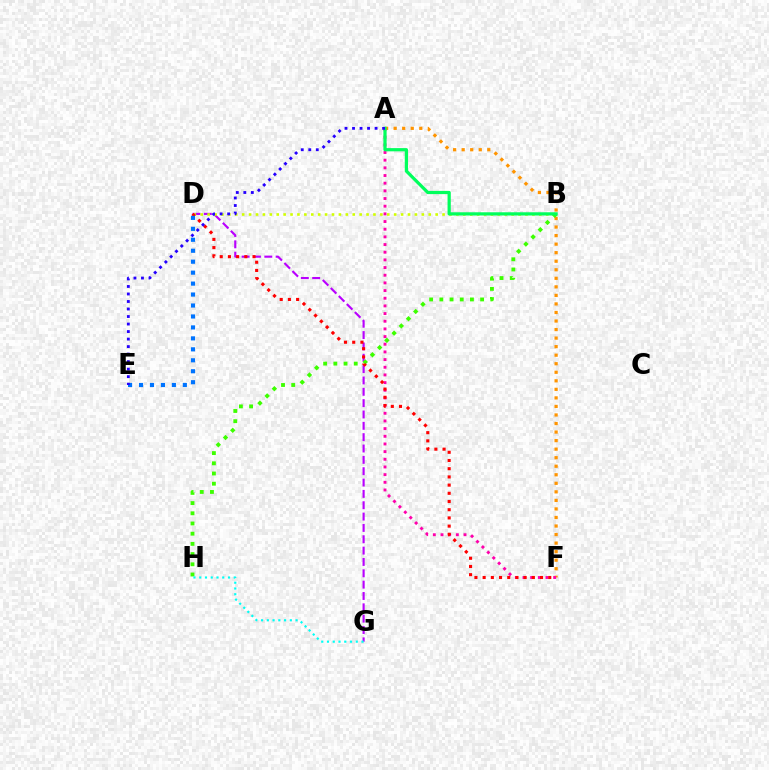{('A', 'F'): [{'color': '#ff9400', 'line_style': 'dotted', 'thickness': 2.32}, {'color': '#ff00ac', 'line_style': 'dotted', 'thickness': 2.08}], ('D', 'G'): [{'color': '#b900ff', 'line_style': 'dashed', 'thickness': 1.54}], ('B', 'D'): [{'color': '#d1ff00', 'line_style': 'dotted', 'thickness': 1.88}], ('B', 'H'): [{'color': '#3dff00', 'line_style': 'dotted', 'thickness': 2.77}], ('D', 'F'): [{'color': '#ff0000', 'line_style': 'dotted', 'thickness': 2.23}], ('G', 'H'): [{'color': '#00fff6', 'line_style': 'dotted', 'thickness': 1.56}], ('A', 'B'): [{'color': '#00ff5c', 'line_style': 'solid', 'thickness': 2.32}], ('D', 'E'): [{'color': '#0074ff', 'line_style': 'dotted', 'thickness': 2.98}], ('A', 'E'): [{'color': '#2500ff', 'line_style': 'dotted', 'thickness': 2.04}]}